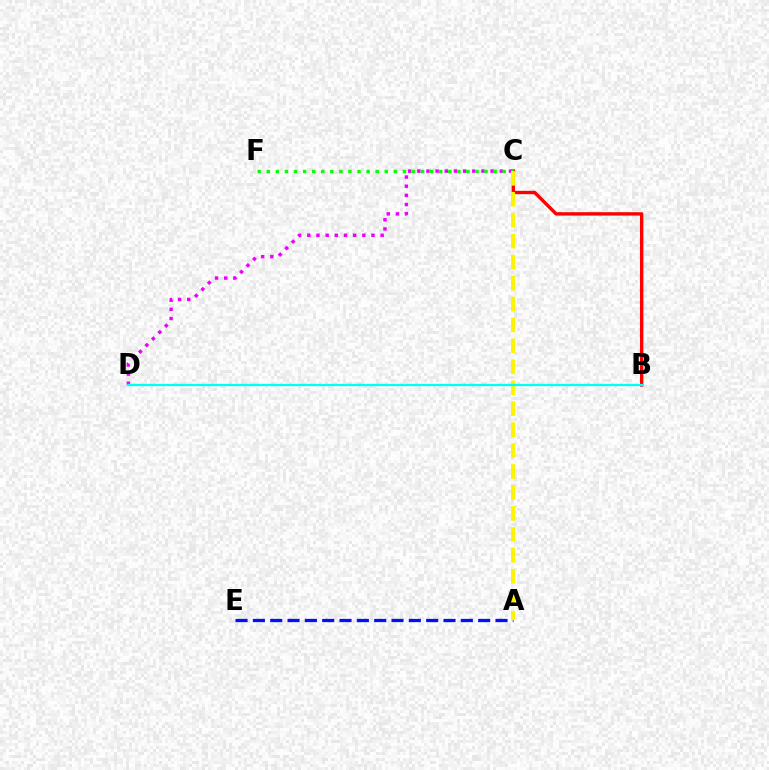{('A', 'E'): [{'color': '#0010ff', 'line_style': 'dashed', 'thickness': 2.35}], ('C', 'D'): [{'color': '#ee00ff', 'line_style': 'dotted', 'thickness': 2.49}], ('B', 'C'): [{'color': '#ff0000', 'line_style': 'solid', 'thickness': 2.44}], ('C', 'F'): [{'color': '#08ff00', 'line_style': 'dotted', 'thickness': 2.47}], ('A', 'C'): [{'color': '#fcf500', 'line_style': 'dashed', 'thickness': 2.85}], ('B', 'D'): [{'color': '#00fff6', 'line_style': 'solid', 'thickness': 1.64}]}